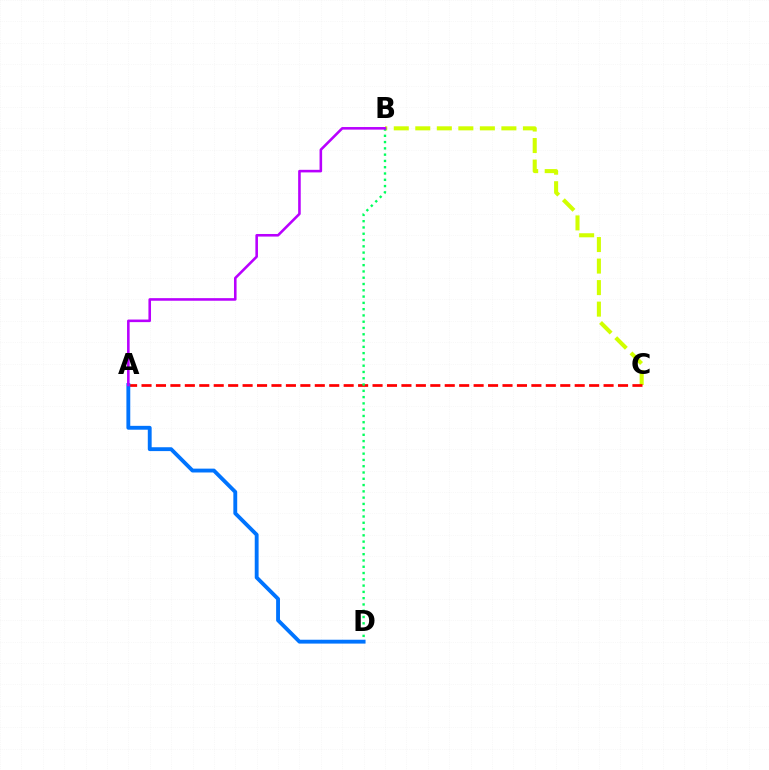{('B', 'C'): [{'color': '#d1ff00', 'line_style': 'dashed', 'thickness': 2.92}], ('A', 'C'): [{'color': '#ff0000', 'line_style': 'dashed', 'thickness': 1.96}], ('B', 'D'): [{'color': '#00ff5c', 'line_style': 'dotted', 'thickness': 1.71}], ('A', 'D'): [{'color': '#0074ff', 'line_style': 'solid', 'thickness': 2.78}], ('A', 'B'): [{'color': '#b900ff', 'line_style': 'solid', 'thickness': 1.86}]}